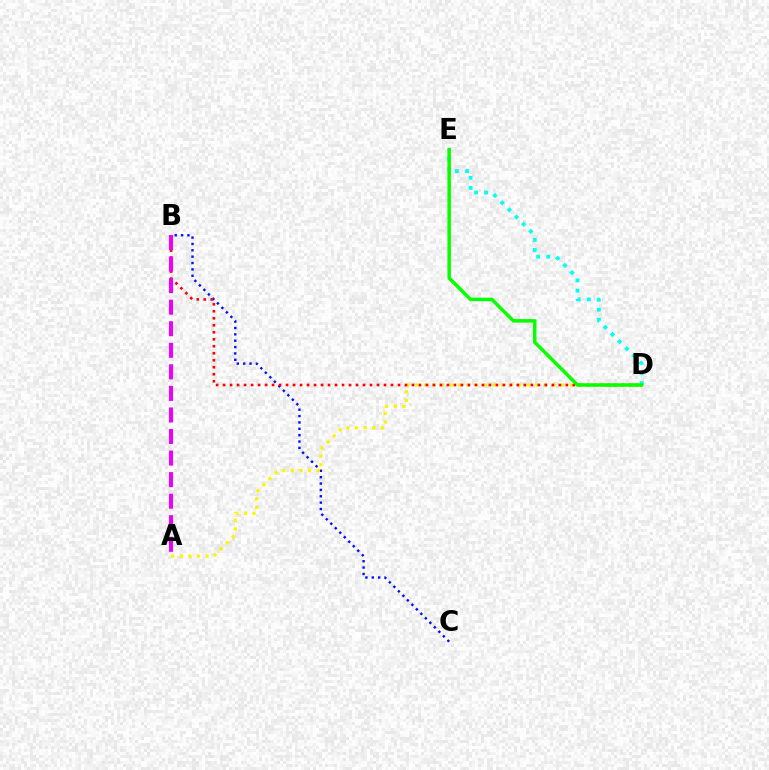{('B', 'C'): [{'color': '#0010ff', 'line_style': 'dotted', 'thickness': 1.73}], ('A', 'D'): [{'color': '#fcf500', 'line_style': 'dotted', 'thickness': 2.33}], ('B', 'D'): [{'color': '#ff0000', 'line_style': 'dotted', 'thickness': 1.9}], ('D', 'E'): [{'color': '#00fff6', 'line_style': 'dotted', 'thickness': 2.75}, {'color': '#08ff00', 'line_style': 'solid', 'thickness': 2.52}], ('A', 'B'): [{'color': '#ee00ff', 'line_style': 'dashed', 'thickness': 2.93}]}